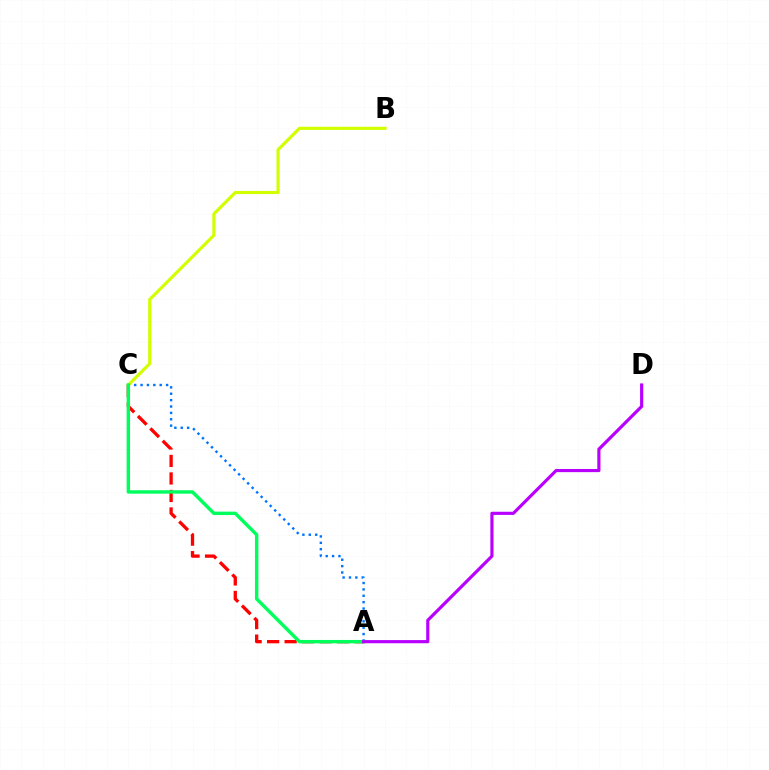{('A', 'C'): [{'color': '#ff0000', 'line_style': 'dashed', 'thickness': 2.38}, {'color': '#0074ff', 'line_style': 'dotted', 'thickness': 1.73}, {'color': '#00ff5c', 'line_style': 'solid', 'thickness': 2.47}], ('B', 'C'): [{'color': '#d1ff00', 'line_style': 'solid', 'thickness': 2.27}], ('A', 'D'): [{'color': '#b900ff', 'line_style': 'solid', 'thickness': 2.27}]}